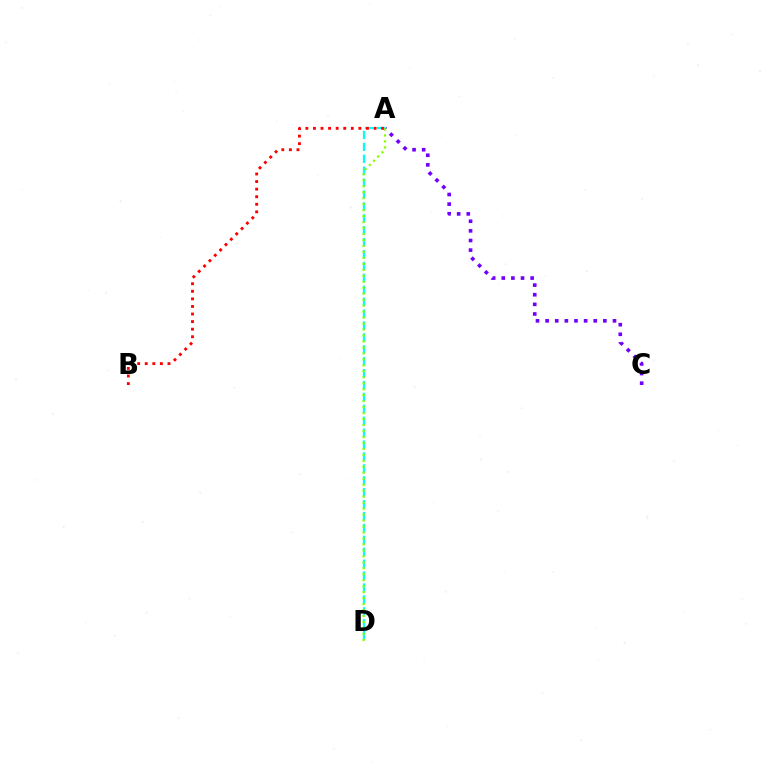{('A', 'C'): [{'color': '#7200ff', 'line_style': 'dotted', 'thickness': 2.62}], ('A', 'D'): [{'color': '#00fff6', 'line_style': 'dashed', 'thickness': 1.62}, {'color': '#84ff00', 'line_style': 'dotted', 'thickness': 1.62}], ('A', 'B'): [{'color': '#ff0000', 'line_style': 'dotted', 'thickness': 2.06}]}